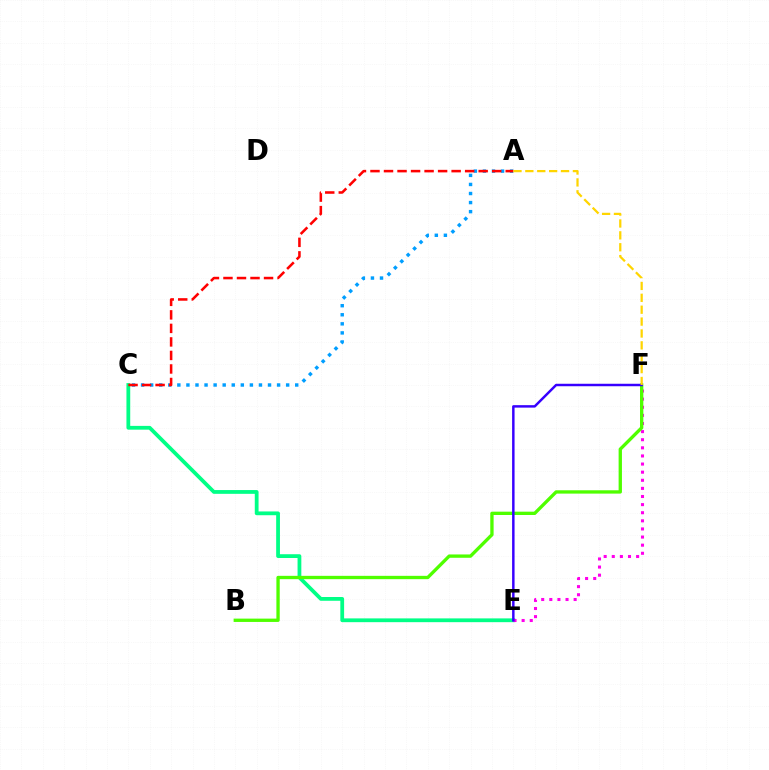{('C', 'E'): [{'color': '#00ff86', 'line_style': 'solid', 'thickness': 2.72}], ('A', 'C'): [{'color': '#009eff', 'line_style': 'dotted', 'thickness': 2.46}, {'color': '#ff0000', 'line_style': 'dashed', 'thickness': 1.84}], ('E', 'F'): [{'color': '#ff00ed', 'line_style': 'dotted', 'thickness': 2.2}, {'color': '#3700ff', 'line_style': 'solid', 'thickness': 1.78}], ('B', 'F'): [{'color': '#4fff00', 'line_style': 'solid', 'thickness': 2.4}], ('A', 'F'): [{'color': '#ffd500', 'line_style': 'dashed', 'thickness': 1.61}]}